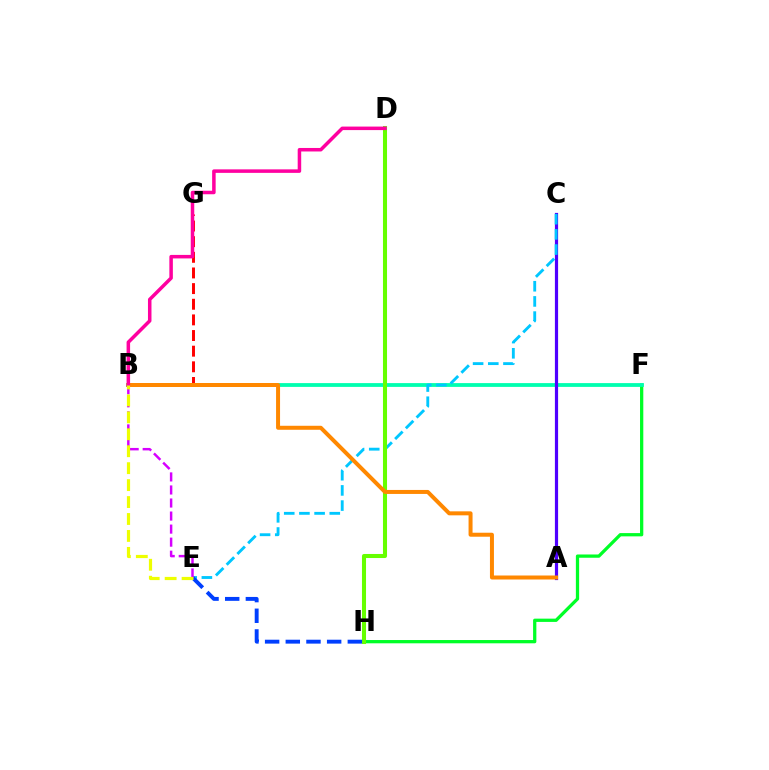{('F', 'H'): [{'color': '#00ff27', 'line_style': 'solid', 'thickness': 2.35}], ('B', 'F'): [{'color': '#00ffaf', 'line_style': 'solid', 'thickness': 2.73}], ('A', 'C'): [{'color': '#4f00ff', 'line_style': 'solid', 'thickness': 2.3}], ('B', 'G'): [{'color': '#ff0000', 'line_style': 'dashed', 'thickness': 2.13}], ('C', 'E'): [{'color': '#00c7ff', 'line_style': 'dashed', 'thickness': 2.06}], ('D', 'H'): [{'color': '#66ff00', 'line_style': 'solid', 'thickness': 2.93}], ('A', 'B'): [{'color': '#ff8800', 'line_style': 'solid', 'thickness': 2.87}], ('B', 'D'): [{'color': '#ff00a0', 'line_style': 'solid', 'thickness': 2.53}], ('E', 'H'): [{'color': '#003fff', 'line_style': 'dashed', 'thickness': 2.81}], ('B', 'E'): [{'color': '#d600ff', 'line_style': 'dashed', 'thickness': 1.77}, {'color': '#eeff00', 'line_style': 'dashed', 'thickness': 2.3}]}